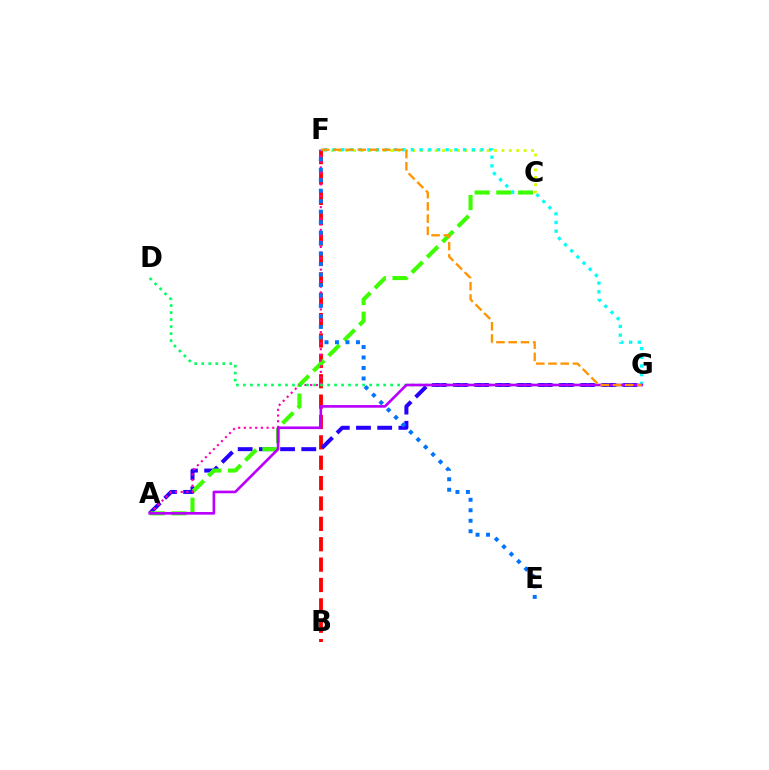{('B', 'F'): [{'color': '#ff0000', 'line_style': 'dashed', 'thickness': 2.77}], ('A', 'G'): [{'color': '#2500ff', 'line_style': 'dashed', 'thickness': 2.88}, {'color': '#b900ff', 'line_style': 'solid', 'thickness': 1.91}], ('C', 'F'): [{'color': '#d1ff00', 'line_style': 'dotted', 'thickness': 2.02}], ('F', 'G'): [{'color': '#00fff6', 'line_style': 'dotted', 'thickness': 2.36}, {'color': '#ff9400', 'line_style': 'dashed', 'thickness': 1.66}], ('A', 'C'): [{'color': '#3dff00', 'line_style': 'dashed', 'thickness': 2.95}], ('A', 'F'): [{'color': '#ff00ac', 'line_style': 'dotted', 'thickness': 1.54}], ('D', 'G'): [{'color': '#00ff5c', 'line_style': 'dotted', 'thickness': 1.9}], ('E', 'F'): [{'color': '#0074ff', 'line_style': 'dotted', 'thickness': 2.85}]}